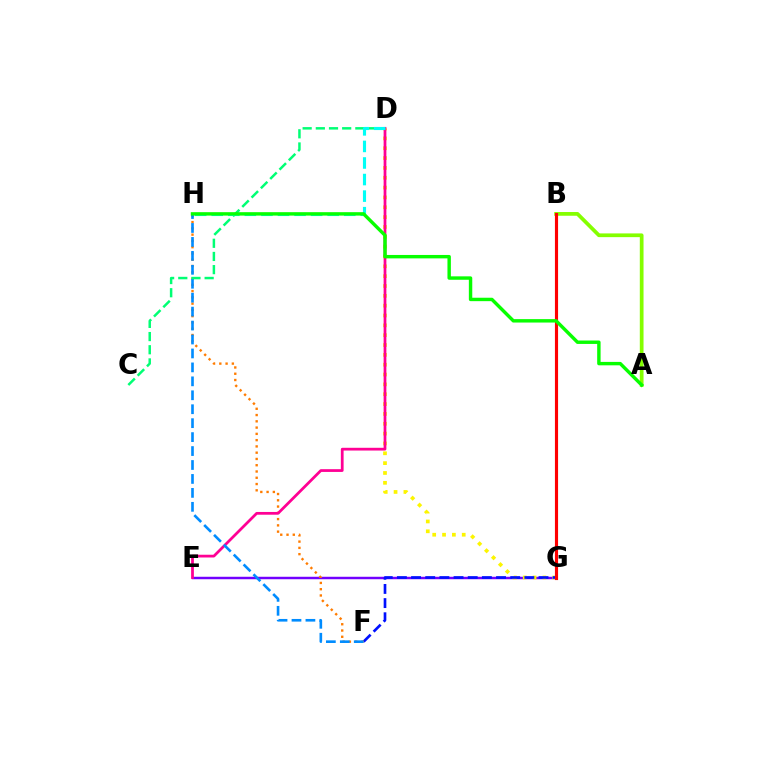{('E', 'G'): [{'color': '#7200ff', 'line_style': 'solid', 'thickness': 1.77}], ('D', 'G'): [{'color': '#fcf500', 'line_style': 'dotted', 'thickness': 2.67}], ('F', 'G'): [{'color': '#0010ff', 'line_style': 'dashed', 'thickness': 1.92}], ('F', 'H'): [{'color': '#ff7c00', 'line_style': 'dotted', 'thickness': 1.7}, {'color': '#008cff', 'line_style': 'dashed', 'thickness': 1.89}], ('D', 'E'): [{'color': '#ff0094', 'line_style': 'solid', 'thickness': 1.98}], ('A', 'B'): [{'color': '#84ff00', 'line_style': 'solid', 'thickness': 2.69}], ('C', 'D'): [{'color': '#00ff74', 'line_style': 'dashed', 'thickness': 1.79}], ('B', 'G'): [{'color': '#ee00ff', 'line_style': 'dashed', 'thickness': 1.91}, {'color': '#ff0000', 'line_style': 'solid', 'thickness': 2.26}], ('D', 'H'): [{'color': '#00fff6', 'line_style': 'dashed', 'thickness': 2.25}], ('A', 'H'): [{'color': '#08ff00', 'line_style': 'solid', 'thickness': 2.46}]}